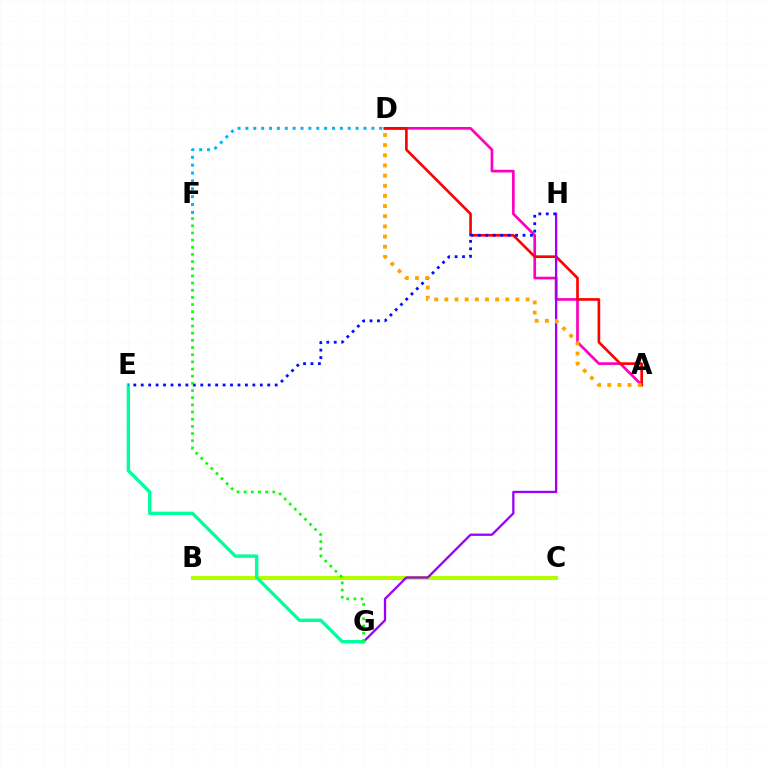{('A', 'D'): [{'color': '#ff00bd', 'line_style': 'solid', 'thickness': 1.94}, {'color': '#ff0000', 'line_style': 'solid', 'thickness': 1.91}, {'color': '#ffa500', 'line_style': 'dotted', 'thickness': 2.76}], ('B', 'C'): [{'color': '#b3ff00', 'line_style': 'solid', 'thickness': 2.93}], ('D', 'F'): [{'color': '#00b5ff', 'line_style': 'dotted', 'thickness': 2.14}], ('G', 'H'): [{'color': '#9b00ff', 'line_style': 'solid', 'thickness': 1.65}], ('E', 'G'): [{'color': '#00ff9d', 'line_style': 'solid', 'thickness': 2.43}], ('E', 'H'): [{'color': '#0010ff', 'line_style': 'dotted', 'thickness': 2.02}], ('F', 'G'): [{'color': '#08ff00', 'line_style': 'dotted', 'thickness': 1.95}]}